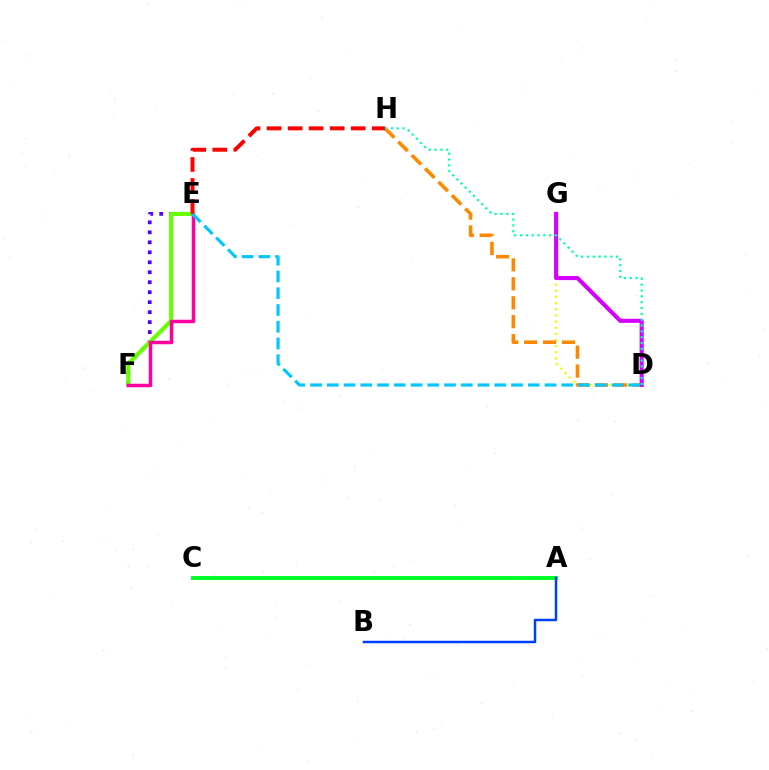{('E', 'F'): [{'color': '#4f00ff', 'line_style': 'dotted', 'thickness': 2.71}, {'color': '#66ff00', 'line_style': 'solid', 'thickness': 2.94}, {'color': '#ff00a0', 'line_style': 'solid', 'thickness': 2.52}], ('D', 'G'): [{'color': '#eeff00', 'line_style': 'dotted', 'thickness': 1.67}, {'color': '#d600ff', 'line_style': 'solid', 'thickness': 2.94}], ('D', 'H'): [{'color': '#ff8800', 'line_style': 'dashed', 'thickness': 2.57}, {'color': '#00ffaf', 'line_style': 'dotted', 'thickness': 1.59}], ('E', 'H'): [{'color': '#ff0000', 'line_style': 'dashed', 'thickness': 2.86}], ('A', 'C'): [{'color': '#00ff27', 'line_style': 'solid', 'thickness': 2.81}], ('A', 'B'): [{'color': '#003fff', 'line_style': 'solid', 'thickness': 1.79}], ('D', 'E'): [{'color': '#00c7ff', 'line_style': 'dashed', 'thickness': 2.28}]}